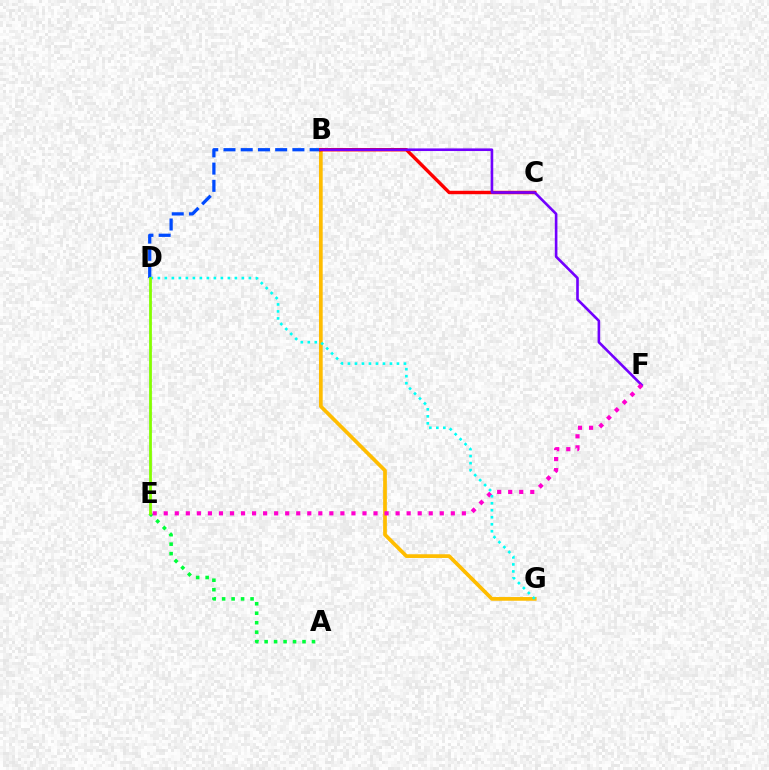{('B', 'G'): [{'color': '#ffbd00', 'line_style': 'solid', 'thickness': 2.68}], ('B', 'D'): [{'color': '#004bff', 'line_style': 'dashed', 'thickness': 2.34}], ('B', 'C'): [{'color': '#ff0000', 'line_style': 'solid', 'thickness': 2.47}], ('A', 'E'): [{'color': '#00ff39', 'line_style': 'dotted', 'thickness': 2.57}], ('B', 'F'): [{'color': '#7200ff', 'line_style': 'solid', 'thickness': 1.88}], ('E', 'F'): [{'color': '#ff00cf', 'line_style': 'dotted', 'thickness': 3.0}], ('D', 'G'): [{'color': '#00fff6', 'line_style': 'dotted', 'thickness': 1.9}], ('D', 'E'): [{'color': '#84ff00', 'line_style': 'solid', 'thickness': 2.01}]}